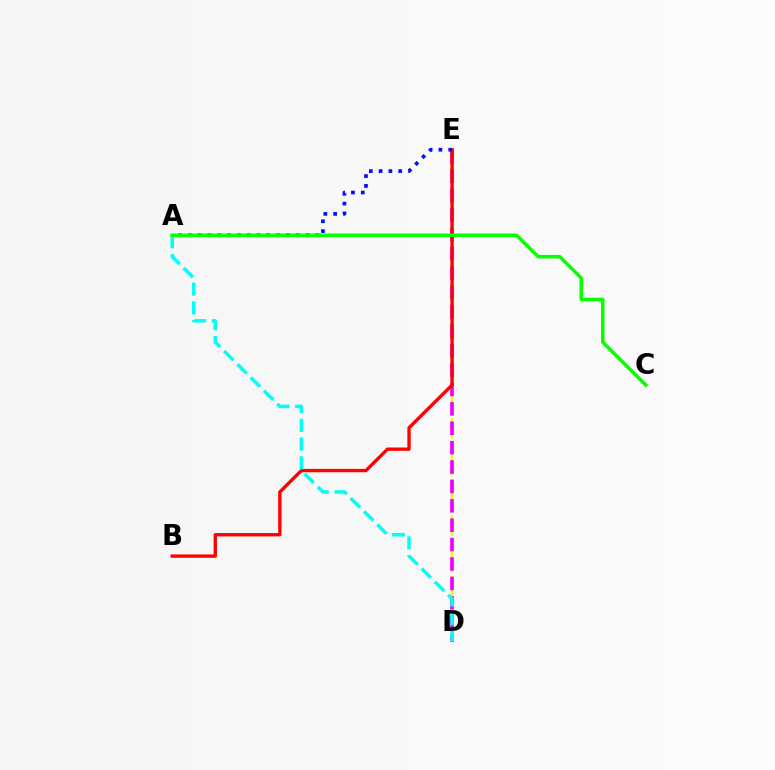{('D', 'E'): [{'color': '#fcf500', 'line_style': 'dashed', 'thickness': 1.65}, {'color': '#ee00ff', 'line_style': 'dashed', 'thickness': 2.63}], ('B', 'E'): [{'color': '#ff0000', 'line_style': 'solid', 'thickness': 2.41}], ('A', 'E'): [{'color': '#0010ff', 'line_style': 'dotted', 'thickness': 2.66}], ('A', 'D'): [{'color': '#00fff6', 'line_style': 'dashed', 'thickness': 2.55}], ('A', 'C'): [{'color': '#08ff00', 'line_style': 'solid', 'thickness': 2.54}]}